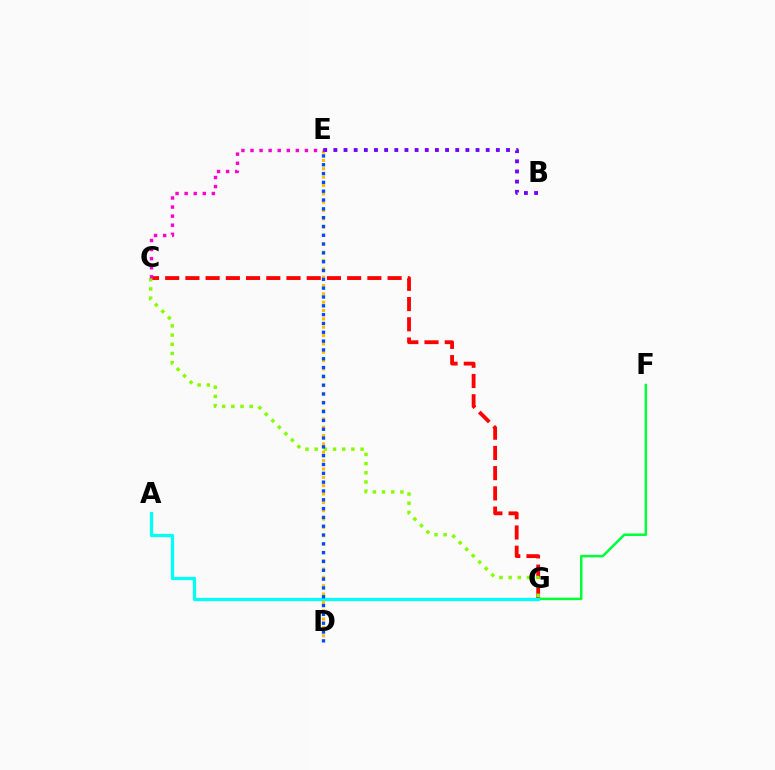{('C', 'G'): [{'color': '#ff0000', 'line_style': 'dashed', 'thickness': 2.75}, {'color': '#84ff00', 'line_style': 'dotted', 'thickness': 2.49}], ('F', 'G'): [{'color': '#00ff39', 'line_style': 'solid', 'thickness': 1.8}], ('A', 'G'): [{'color': '#00fff6', 'line_style': 'solid', 'thickness': 2.35}], ('D', 'E'): [{'color': '#ffbd00', 'line_style': 'dotted', 'thickness': 2.27}, {'color': '#004bff', 'line_style': 'dotted', 'thickness': 2.4}], ('C', 'E'): [{'color': '#ff00cf', 'line_style': 'dotted', 'thickness': 2.46}], ('B', 'E'): [{'color': '#7200ff', 'line_style': 'dotted', 'thickness': 2.76}]}